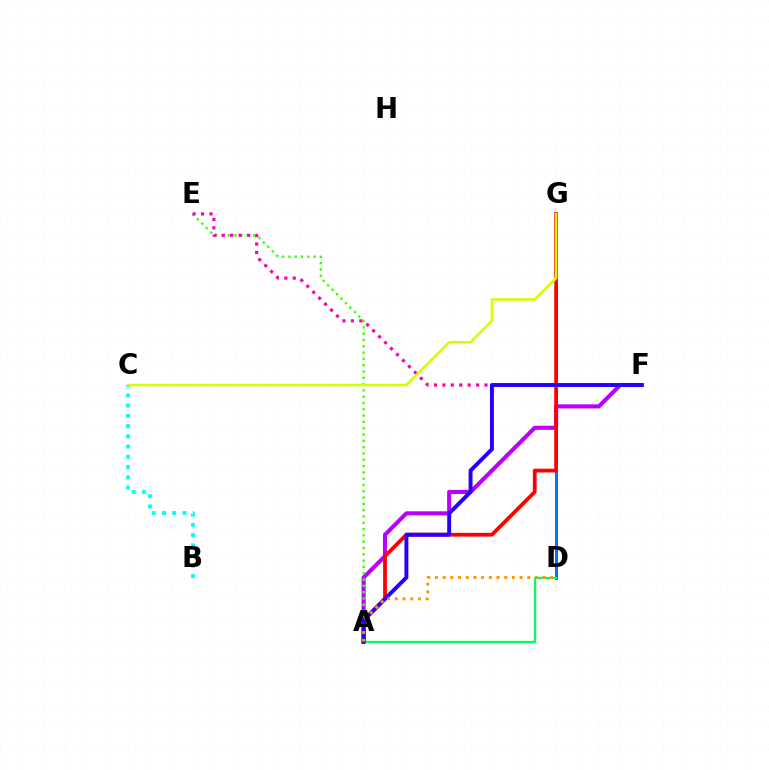{('B', 'C'): [{'color': '#00fff6', 'line_style': 'dotted', 'thickness': 2.78}], ('A', 'F'): [{'color': '#b900ff', 'line_style': 'solid', 'thickness': 2.94}, {'color': '#2500ff', 'line_style': 'solid', 'thickness': 2.83}], ('D', 'G'): [{'color': '#0074ff', 'line_style': 'solid', 'thickness': 2.14}], ('A', 'E'): [{'color': '#3dff00', 'line_style': 'dotted', 'thickness': 1.71}], ('E', 'F'): [{'color': '#ff00ac', 'line_style': 'dotted', 'thickness': 2.29}], ('A', 'G'): [{'color': '#ff0000', 'line_style': 'solid', 'thickness': 2.71}], ('C', 'G'): [{'color': '#d1ff00', 'line_style': 'solid', 'thickness': 1.86}], ('A', 'D'): [{'color': '#00ff5c', 'line_style': 'solid', 'thickness': 1.65}, {'color': '#ff9400', 'line_style': 'dotted', 'thickness': 2.09}]}